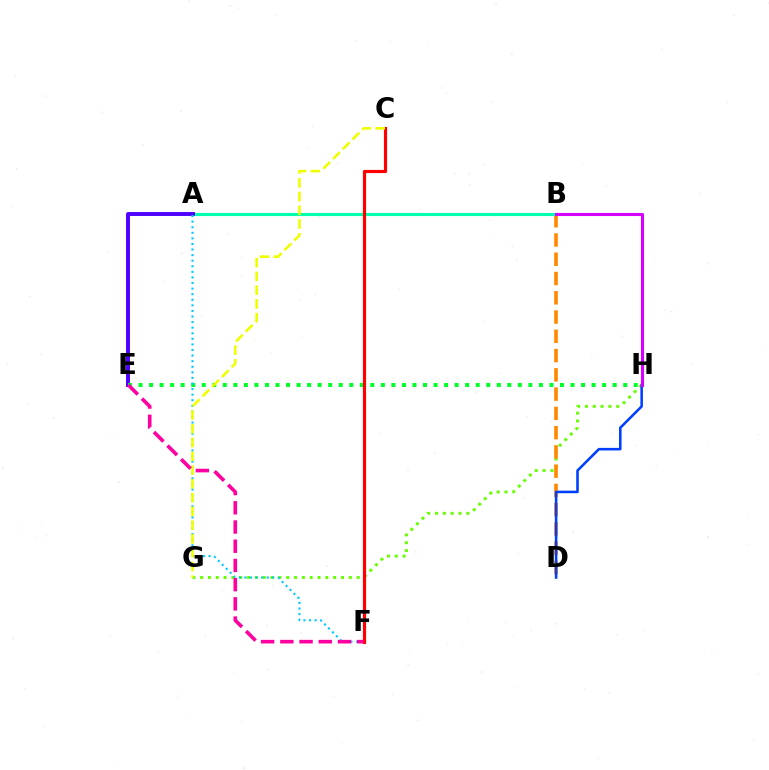{('G', 'H'): [{'color': '#66ff00', 'line_style': 'dotted', 'thickness': 2.13}], ('B', 'D'): [{'color': '#ff8800', 'line_style': 'dashed', 'thickness': 2.62}], ('A', 'B'): [{'color': '#00ffaf', 'line_style': 'solid', 'thickness': 2.24}], ('A', 'E'): [{'color': '#4f00ff', 'line_style': 'solid', 'thickness': 2.83}], ('D', 'H'): [{'color': '#003fff', 'line_style': 'solid', 'thickness': 1.84}], ('E', 'H'): [{'color': '#00ff27', 'line_style': 'dotted', 'thickness': 2.86}], ('A', 'F'): [{'color': '#00c7ff', 'line_style': 'dotted', 'thickness': 1.52}], ('C', 'F'): [{'color': '#ff0000', 'line_style': 'solid', 'thickness': 2.28}], ('B', 'H'): [{'color': '#d600ff', 'line_style': 'solid', 'thickness': 2.21}], ('C', 'G'): [{'color': '#eeff00', 'line_style': 'dashed', 'thickness': 1.87}], ('E', 'F'): [{'color': '#ff00a0', 'line_style': 'dashed', 'thickness': 2.61}]}